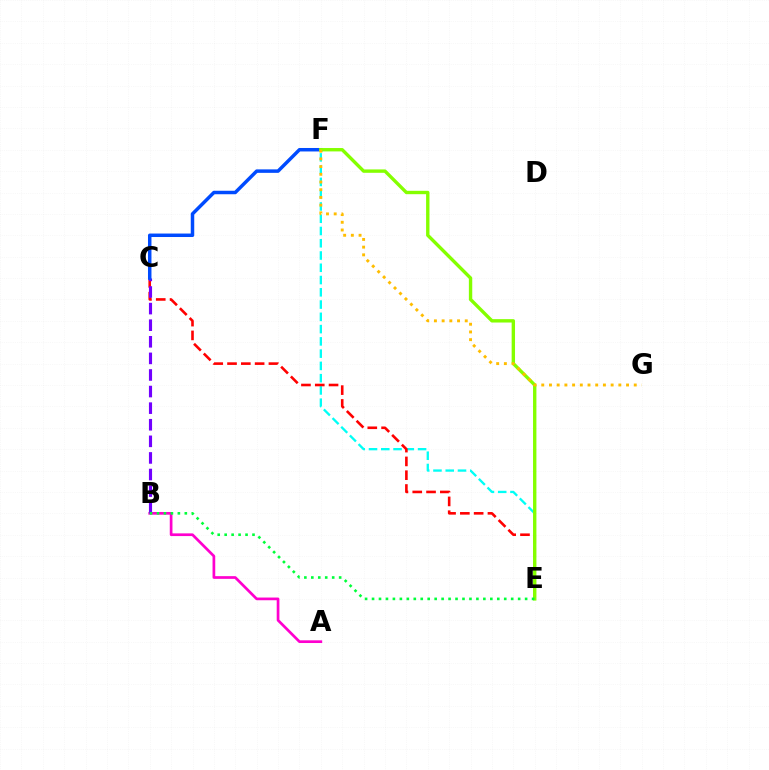{('E', 'F'): [{'color': '#00fff6', 'line_style': 'dashed', 'thickness': 1.67}, {'color': '#84ff00', 'line_style': 'solid', 'thickness': 2.43}], ('C', 'E'): [{'color': '#ff0000', 'line_style': 'dashed', 'thickness': 1.87}], ('A', 'B'): [{'color': '#ff00cf', 'line_style': 'solid', 'thickness': 1.95}], ('B', 'C'): [{'color': '#7200ff', 'line_style': 'dashed', 'thickness': 2.25}], ('C', 'F'): [{'color': '#004bff', 'line_style': 'solid', 'thickness': 2.5}], ('F', 'G'): [{'color': '#ffbd00', 'line_style': 'dotted', 'thickness': 2.09}], ('B', 'E'): [{'color': '#00ff39', 'line_style': 'dotted', 'thickness': 1.89}]}